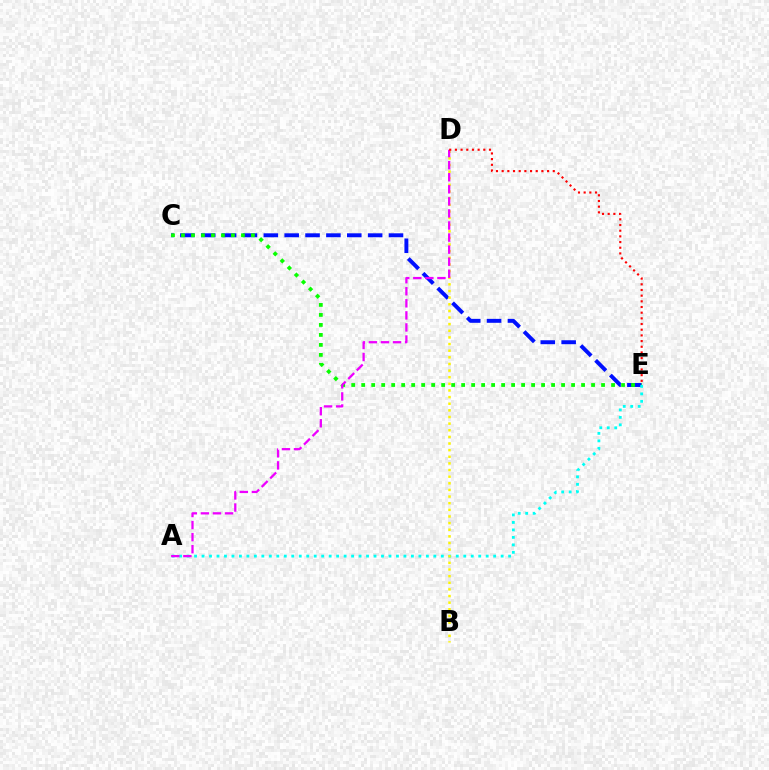{('C', 'E'): [{'color': '#0010ff', 'line_style': 'dashed', 'thickness': 2.83}, {'color': '#08ff00', 'line_style': 'dotted', 'thickness': 2.72}], ('A', 'E'): [{'color': '#00fff6', 'line_style': 'dotted', 'thickness': 2.03}], ('B', 'D'): [{'color': '#fcf500', 'line_style': 'dotted', 'thickness': 1.8}], ('A', 'D'): [{'color': '#ee00ff', 'line_style': 'dashed', 'thickness': 1.64}], ('D', 'E'): [{'color': '#ff0000', 'line_style': 'dotted', 'thickness': 1.54}]}